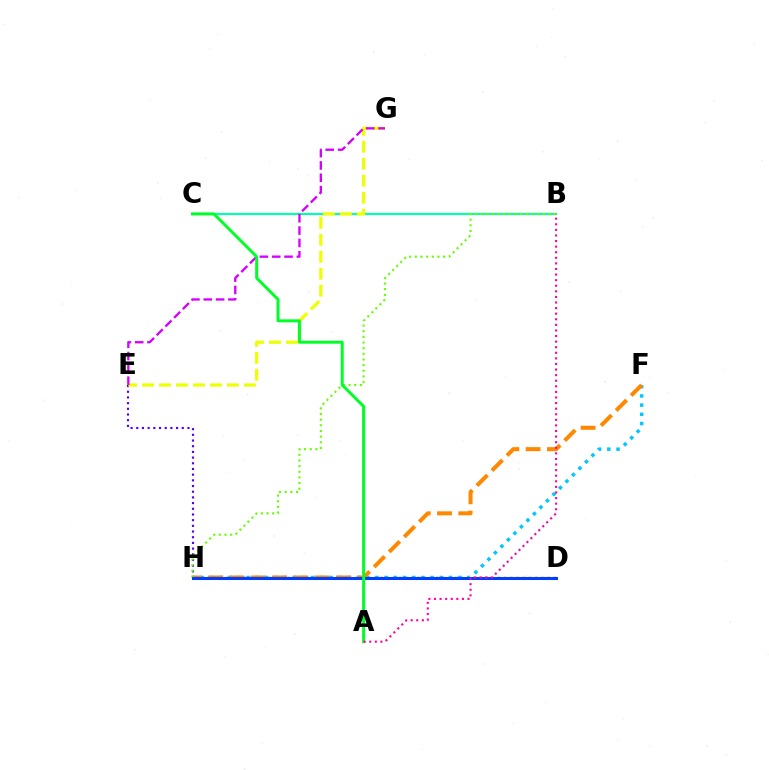{('D', 'H'): [{'color': '#ff0000', 'line_style': 'dotted', 'thickness': 1.68}, {'color': '#003fff', 'line_style': 'solid', 'thickness': 2.19}], ('F', 'H'): [{'color': '#00c7ff', 'line_style': 'dotted', 'thickness': 2.5}, {'color': '#ff8800', 'line_style': 'dashed', 'thickness': 2.89}], ('E', 'H'): [{'color': '#4f00ff', 'line_style': 'dotted', 'thickness': 1.55}], ('B', 'C'): [{'color': '#00ffaf', 'line_style': 'solid', 'thickness': 1.55}], ('B', 'H'): [{'color': '#66ff00', 'line_style': 'dotted', 'thickness': 1.54}], ('E', 'G'): [{'color': '#eeff00', 'line_style': 'dashed', 'thickness': 2.31}, {'color': '#d600ff', 'line_style': 'dashed', 'thickness': 1.68}], ('A', 'C'): [{'color': '#00ff27', 'line_style': 'solid', 'thickness': 2.14}], ('A', 'B'): [{'color': '#ff00a0', 'line_style': 'dotted', 'thickness': 1.52}]}